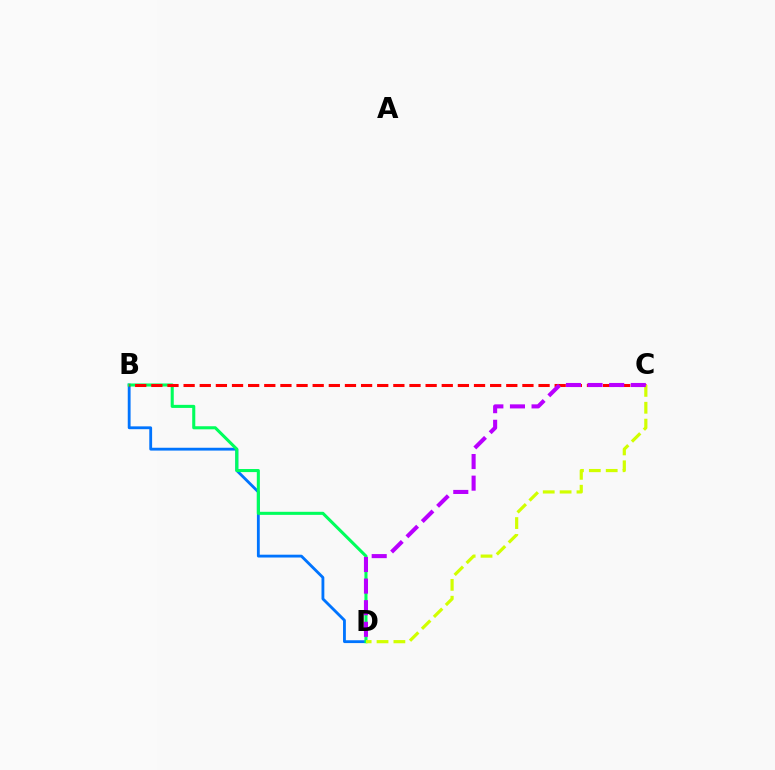{('B', 'D'): [{'color': '#0074ff', 'line_style': 'solid', 'thickness': 2.04}, {'color': '#00ff5c', 'line_style': 'solid', 'thickness': 2.21}], ('B', 'C'): [{'color': '#ff0000', 'line_style': 'dashed', 'thickness': 2.19}], ('C', 'D'): [{'color': '#d1ff00', 'line_style': 'dashed', 'thickness': 2.29}, {'color': '#b900ff', 'line_style': 'dashed', 'thickness': 2.94}]}